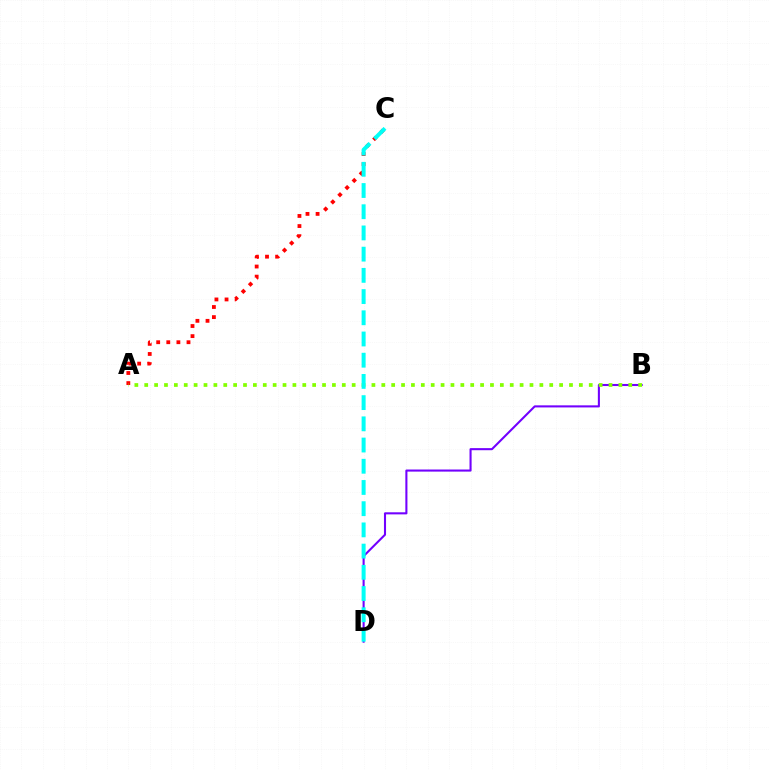{('B', 'D'): [{'color': '#7200ff', 'line_style': 'solid', 'thickness': 1.5}], ('A', 'C'): [{'color': '#ff0000', 'line_style': 'dotted', 'thickness': 2.74}], ('A', 'B'): [{'color': '#84ff00', 'line_style': 'dotted', 'thickness': 2.68}], ('C', 'D'): [{'color': '#00fff6', 'line_style': 'dashed', 'thickness': 2.88}]}